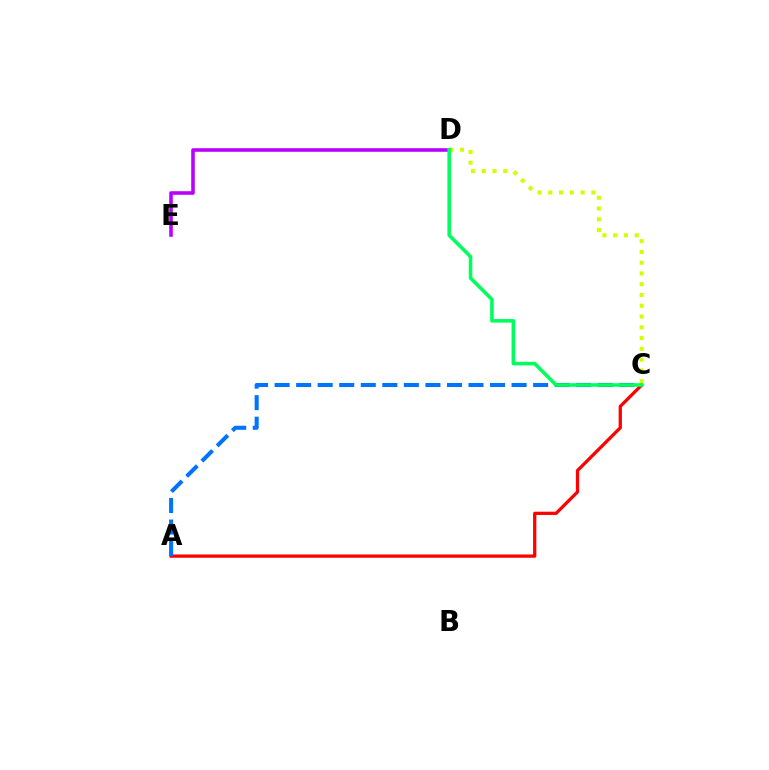{('A', 'C'): [{'color': '#ff0000', 'line_style': 'solid', 'thickness': 2.35}, {'color': '#0074ff', 'line_style': 'dashed', 'thickness': 2.93}], ('D', 'E'): [{'color': '#b900ff', 'line_style': 'solid', 'thickness': 2.57}], ('C', 'D'): [{'color': '#d1ff00', 'line_style': 'dotted', 'thickness': 2.93}, {'color': '#00ff5c', 'line_style': 'solid', 'thickness': 2.56}]}